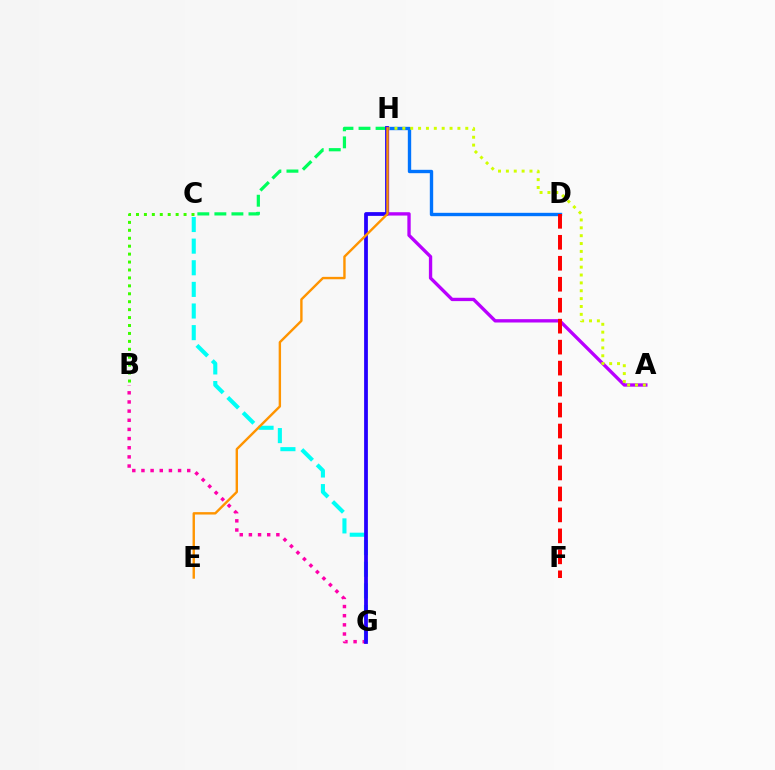{('D', 'H'): [{'color': '#0074ff', 'line_style': 'solid', 'thickness': 2.42}], ('B', 'C'): [{'color': '#3dff00', 'line_style': 'dotted', 'thickness': 2.16}], ('A', 'H'): [{'color': '#b900ff', 'line_style': 'solid', 'thickness': 2.4}, {'color': '#d1ff00', 'line_style': 'dotted', 'thickness': 2.14}], ('B', 'G'): [{'color': '#ff00ac', 'line_style': 'dotted', 'thickness': 2.49}], ('C', 'G'): [{'color': '#00fff6', 'line_style': 'dashed', 'thickness': 2.94}], ('C', 'H'): [{'color': '#00ff5c', 'line_style': 'dashed', 'thickness': 2.32}], ('G', 'H'): [{'color': '#2500ff', 'line_style': 'solid', 'thickness': 2.71}], ('E', 'H'): [{'color': '#ff9400', 'line_style': 'solid', 'thickness': 1.73}], ('D', 'F'): [{'color': '#ff0000', 'line_style': 'dashed', 'thickness': 2.85}]}